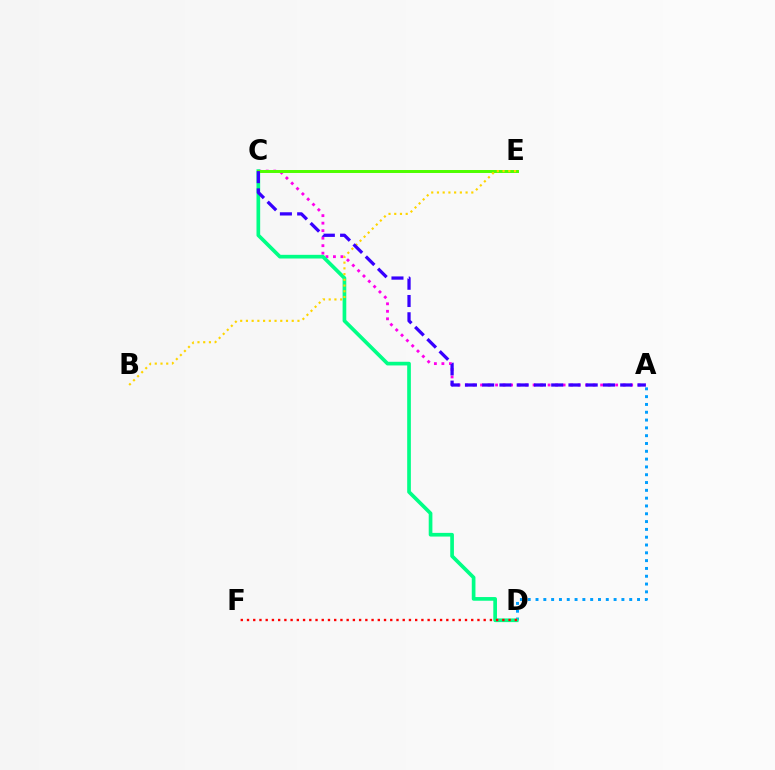{('A', 'C'): [{'color': '#ff00ed', 'line_style': 'dotted', 'thickness': 2.04}, {'color': '#3700ff', 'line_style': 'dashed', 'thickness': 2.34}], ('A', 'D'): [{'color': '#009eff', 'line_style': 'dotted', 'thickness': 2.12}], ('C', 'D'): [{'color': '#00ff86', 'line_style': 'solid', 'thickness': 2.65}], ('C', 'E'): [{'color': '#4fff00', 'line_style': 'solid', 'thickness': 2.14}], ('B', 'E'): [{'color': '#ffd500', 'line_style': 'dotted', 'thickness': 1.56}], ('D', 'F'): [{'color': '#ff0000', 'line_style': 'dotted', 'thickness': 1.69}]}